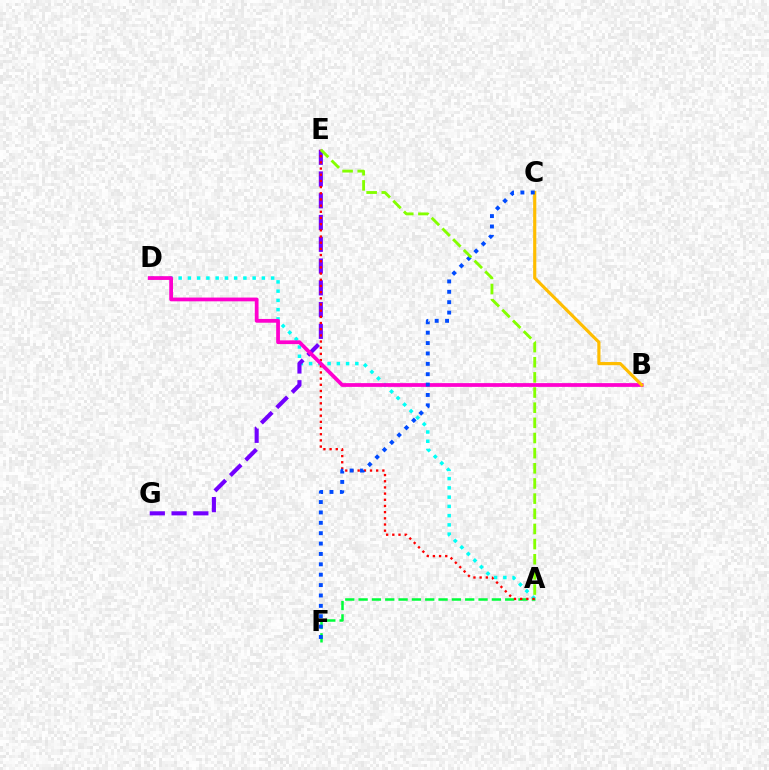{('A', 'D'): [{'color': '#00fff6', 'line_style': 'dotted', 'thickness': 2.51}], ('A', 'F'): [{'color': '#00ff39', 'line_style': 'dashed', 'thickness': 1.81}], ('E', 'G'): [{'color': '#7200ff', 'line_style': 'dashed', 'thickness': 2.96}], ('A', 'E'): [{'color': '#ff0000', 'line_style': 'dotted', 'thickness': 1.68}, {'color': '#84ff00', 'line_style': 'dashed', 'thickness': 2.06}], ('B', 'D'): [{'color': '#ff00cf', 'line_style': 'solid', 'thickness': 2.71}], ('B', 'C'): [{'color': '#ffbd00', 'line_style': 'solid', 'thickness': 2.27}], ('C', 'F'): [{'color': '#004bff', 'line_style': 'dotted', 'thickness': 2.82}]}